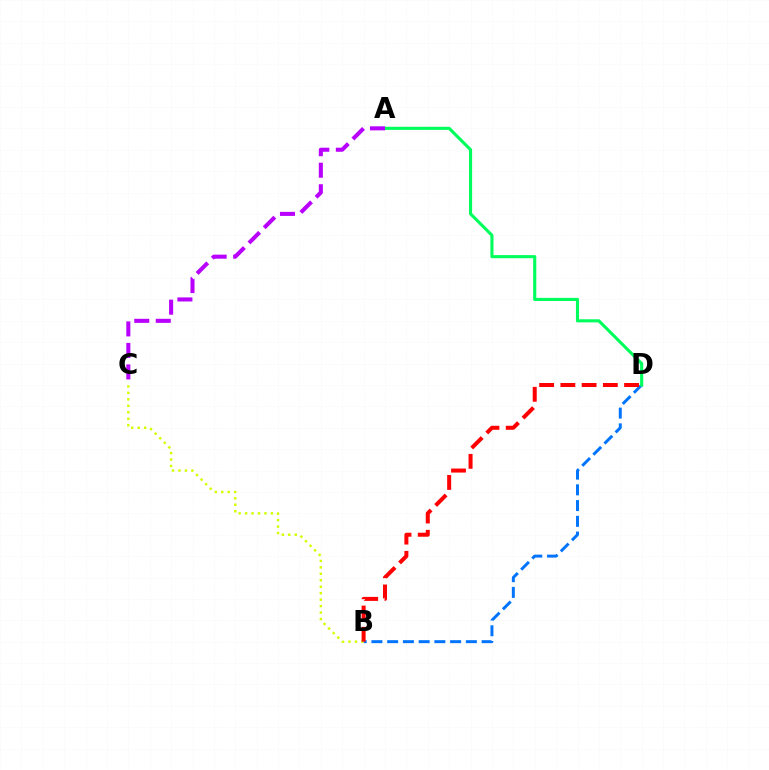{('B', 'D'): [{'color': '#0074ff', 'line_style': 'dashed', 'thickness': 2.14}, {'color': '#ff0000', 'line_style': 'dashed', 'thickness': 2.88}], ('B', 'C'): [{'color': '#d1ff00', 'line_style': 'dotted', 'thickness': 1.75}], ('A', 'D'): [{'color': '#00ff5c', 'line_style': 'solid', 'thickness': 2.24}], ('A', 'C'): [{'color': '#b900ff', 'line_style': 'dashed', 'thickness': 2.92}]}